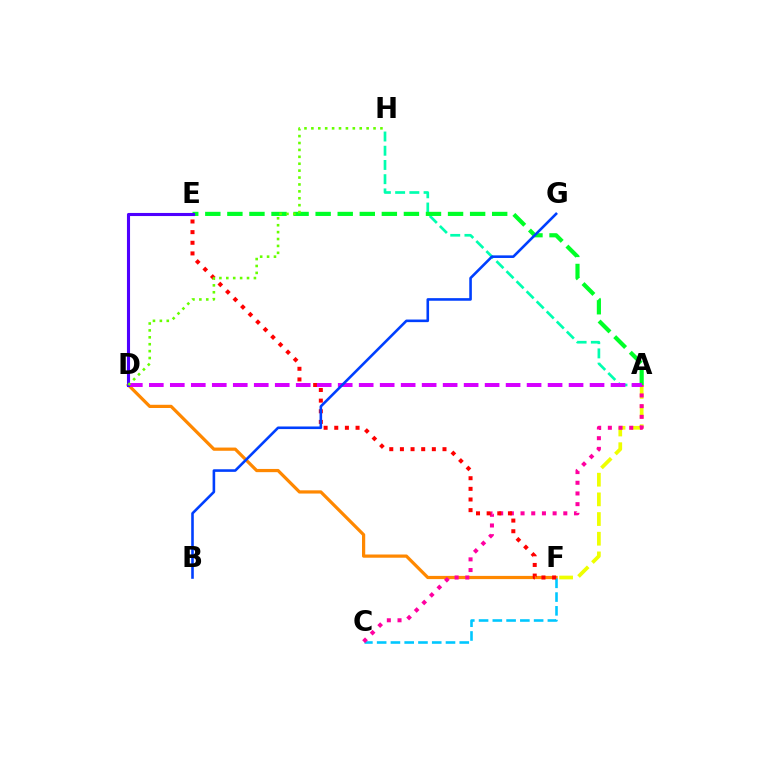{('A', 'H'): [{'color': '#00ffaf', 'line_style': 'dashed', 'thickness': 1.93}], ('D', 'F'): [{'color': '#ff8800', 'line_style': 'solid', 'thickness': 2.31}], ('C', 'F'): [{'color': '#00c7ff', 'line_style': 'dashed', 'thickness': 1.87}], ('A', 'F'): [{'color': '#eeff00', 'line_style': 'dashed', 'thickness': 2.67}], ('A', 'C'): [{'color': '#ff00a0', 'line_style': 'dotted', 'thickness': 2.9}], ('A', 'E'): [{'color': '#00ff27', 'line_style': 'dashed', 'thickness': 3.0}], ('E', 'F'): [{'color': '#ff0000', 'line_style': 'dotted', 'thickness': 2.89}], ('A', 'D'): [{'color': '#d600ff', 'line_style': 'dashed', 'thickness': 2.85}], ('B', 'G'): [{'color': '#003fff', 'line_style': 'solid', 'thickness': 1.87}], ('D', 'E'): [{'color': '#4f00ff', 'line_style': 'solid', 'thickness': 2.23}], ('D', 'H'): [{'color': '#66ff00', 'line_style': 'dotted', 'thickness': 1.88}]}